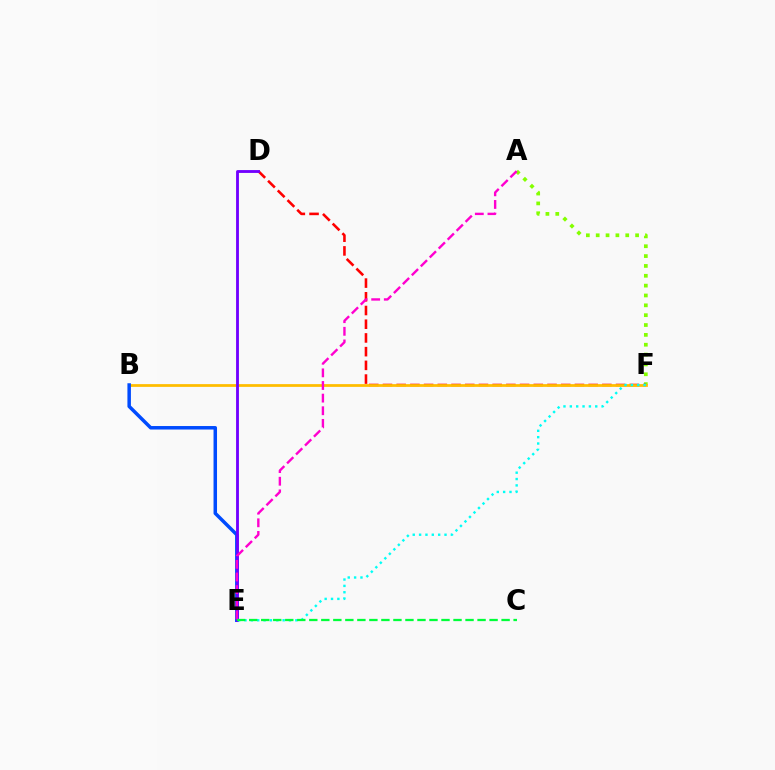{('A', 'F'): [{'color': '#84ff00', 'line_style': 'dotted', 'thickness': 2.68}], ('D', 'F'): [{'color': '#ff0000', 'line_style': 'dashed', 'thickness': 1.86}], ('B', 'F'): [{'color': '#ffbd00', 'line_style': 'solid', 'thickness': 1.98}], ('B', 'E'): [{'color': '#004bff', 'line_style': 'solid', 'thickness': 2.51}], ('D', 'E'): [{'color': '#7200ff', 'line_style': 'solid', 'thickness': 2.05}], ('A', 'E'): [{'color': '#ff00cf', 'line_style': 'dashed', 'thickness': 1.72}], ('E', 'F'): [{'color': '#00fff6', 'line_style': 'dotted', 'thickness': 1.73}], ('C', 'E'): [{'color': '#00ff39', 'line_style': 'dashed', 'thickness': 1.63}]}